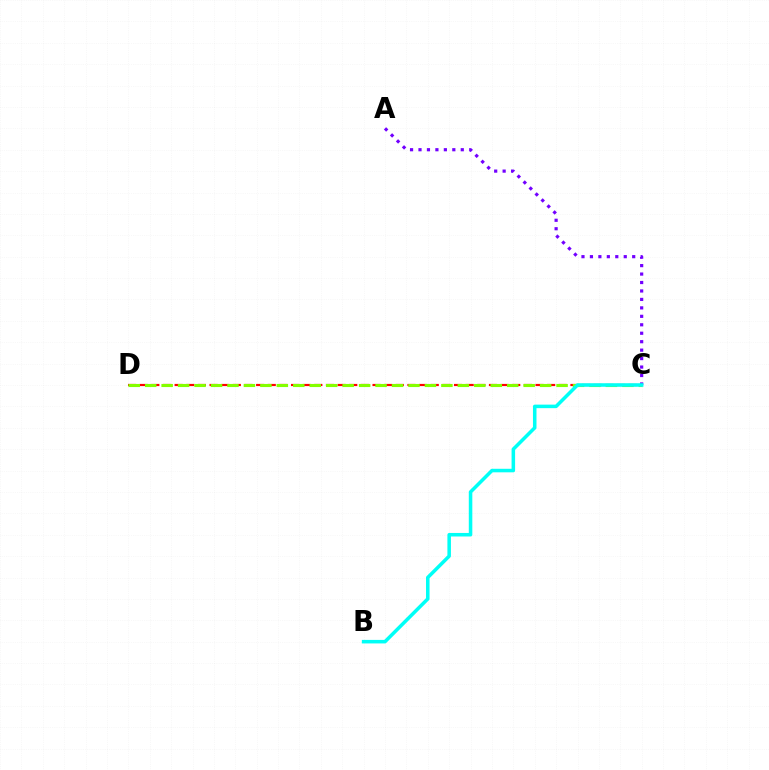{('C', 'D'): [{'color': '#ff0000', 'line_style': 'dashed', 'thickness': 1.58}, {'color': '#84ff00', 'line_style': 'dashed', 'thickness': 2.24}], ('A', 'C'): [{'color': '#7200ff', 'line_style': 'dotted', 'thickness': 2.3}], ('B', 'C'): [{'color': '#00fff6', 'line_style': 'solid', 'thickness': 2.54}]}